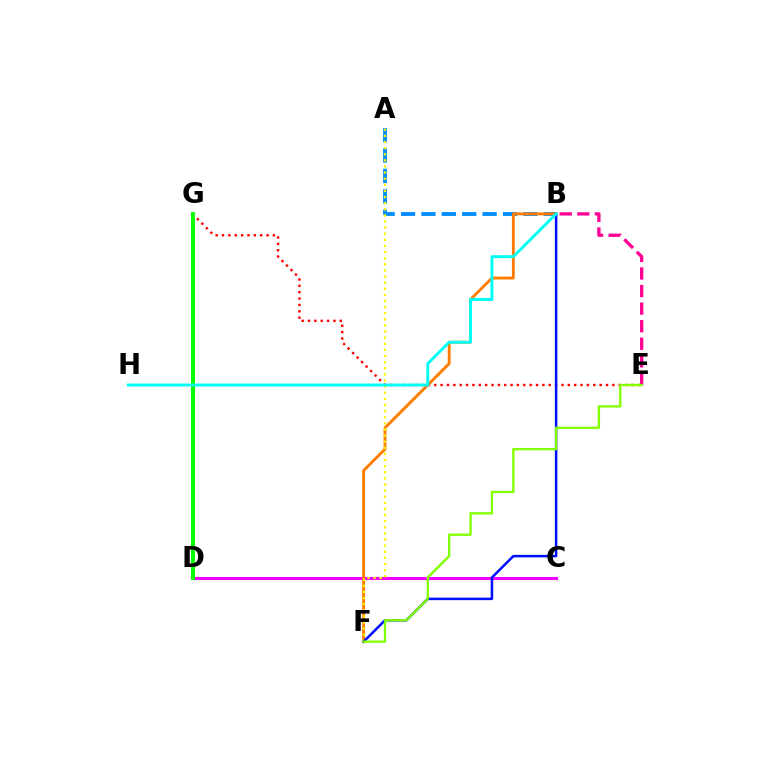{('A', 'B'): [{'color': '#008cff', 'line_style': 'dashed', 'thickness': 2.77}], ('D', 'G'): [{'color': '#00ff74', 'line_style': 'solid', 'thickness': 2.81}, {'color': '#08ff00', 'line_style': 'solid', 'thickness': 2.91}], ('C', 'D'): [{'color': '#7200ff', 'line_style': 'dashed', 'thickness': 1.99}, {'color': '#ee00ff', 'line_style': 'solid', 'thickness': 2.22}], ('E', 'G'): [{'color': '#ff0000', 'line_style': 'dotted', 'thickness': 1.73}], ('B', 'F'): [{'color': '#ff7c00', 'line_style': 'solid', 'thickness': 2.06}, {'color': '#0010ff', 'line_style': 'solid', 'thickness': 1.82}], ('A', 'F'): [{'color': '#fcf500', 'line_style': 'dotted', 'thickness': 1.66}], ('B', 'E'): [{'color': '#ff0094', 'line_style': 'dashed', 'thickness': 2.39}], ('B', 'H'): [{'color': '#00fff6', 'line_style': 'solid', 'thickness': 2.11}], ('E', 'F'): [{'color': '#84ff00', 'line_style': 'solid', 'thickness': 1.7}]}